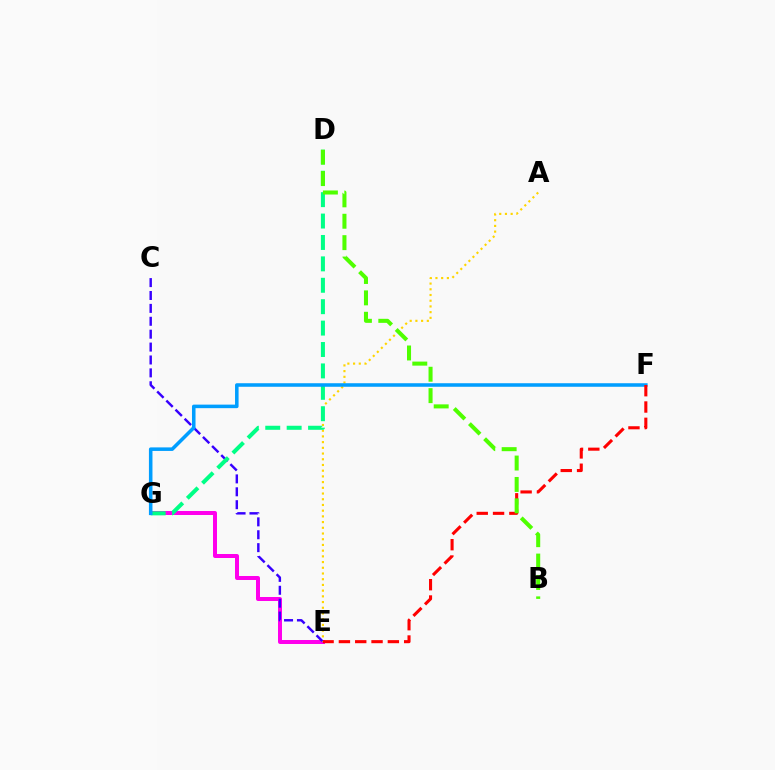{('E', 'G'): [{'color': '#ff00ed', 'line_style': 'solid', 'thickness': 2.87}], ('C', 'E'): [{'color': '#3700ff', 'line_style': 'dashed', 'thickness': 1.75}], ('A', 'E'): [{'color': '#ffd500', 'line_style': 'dotted', 'thickness': 1.55}], ('D', 'G'): [{'color': '#00ff86', 'line_style': 'dashed', 'thickness': 2.91}], ('F', 'G'): [{'color': '#009eff', 'line_style': 'solid', 'thickness': 2.55}], ('E', 'F'): [{'color': '#ff0000', 'line_style': 'dashed', 'thickness': 2.22}], ('B', 'D'): [{'color': '#4fff00', 'line_style': 'dashed', 'thickness': 2.91}]}